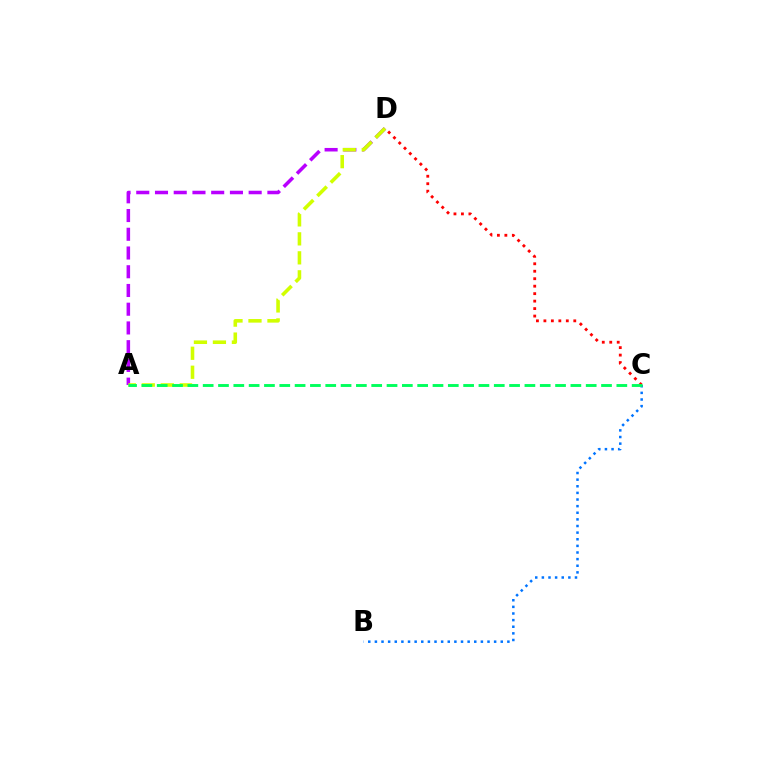{('A', 'D'): [{'color': '#b900ff', 'line_style': 'dashed', 'thickness': 2.55}, {'color': '#d1ff00', 'line_style': 'dashed', 'thickness': 2.58}], ('C', 'D'): [{'color': '#ff0000', 'line_style': 'dotted', 'thickness': 2.03}], ('B', 'C'): [{'color': '#0074ff', 'line_style': 'dotted', 'thickness': 1.8}], ('A', 'C'): [{'color': '#00ff5c', 'line_style': 'dashed', 'thickness': 2.08}]}